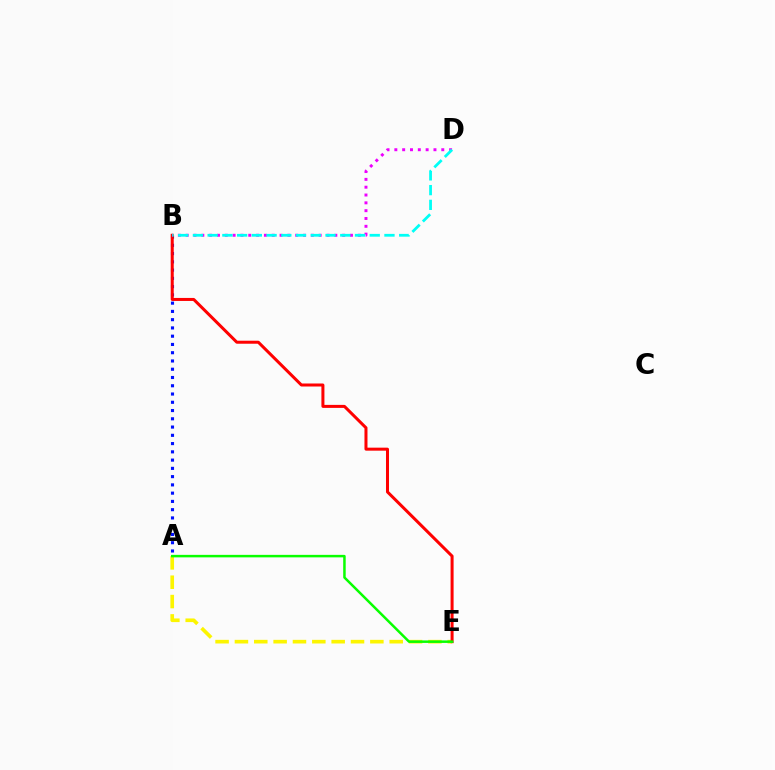{('A', 'B'): [{'color': '#0010ff', 'line_style': 'dotted', 'thickness': 2.24}], ('A', 'E'): [{'color': '#fcf500', 'line_style': 'dashed', 'thickness': 2.63}, {'color': '#08ff00', 'line_style': 'solid', 'thickness': 1.8}], ('B', 'E'): [{'color': '#ff0000', 'line_style': 'solid', 'thickness': 2.17}], ('B', 'D'): [{'color': '#ee00ff', 'line_style': 'dotted', 'thickness': 2.13}, {'color': '#00fff6', 'line_style': 'dashed', 'thickness': 2.0}]}